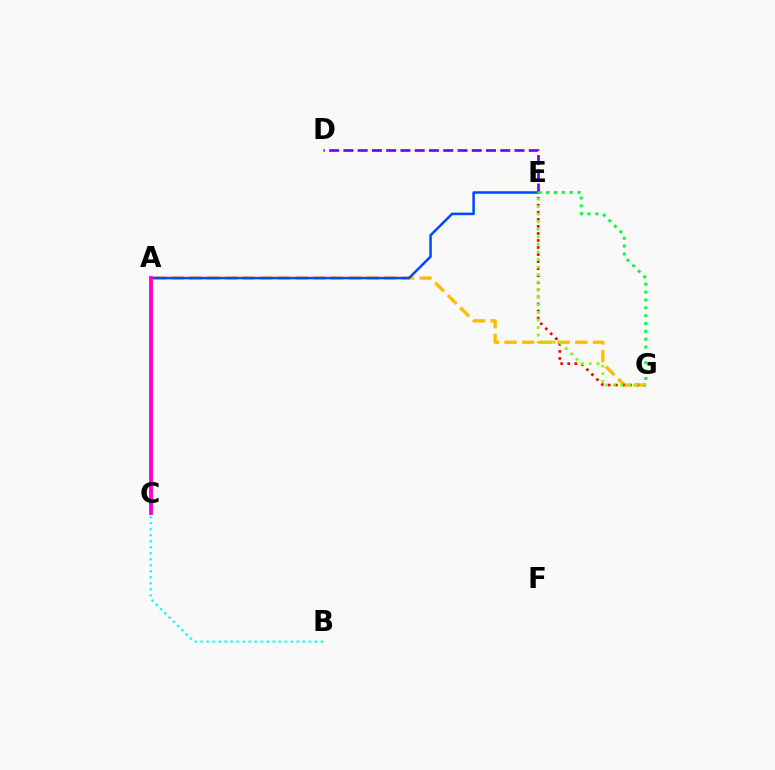{('A', 'G'): [{'color': '#ffbd00', 'line_style': 'dashed', 'thickness': 2.4}], ('D', 'E'): [{'color': '#7200ff', 'line_style': 'dashed', 'thickness': 1.94}], ('E', 'G'): [{'color': '#ff0000', 'line_style': 'dotted', 'thickness': 1.92}, {'color': '#00ff39', 'line_style': 'dotted', 'thickness': 2.13}, {'color': '#84ff00', 'line_style': 'dotted', 'thickness': 2.05}], ('A', 'E'): [{'color': '#004bff', 'line_style': 'solid', 'thickness': 1.83}], ('A', 'C'): [{'color': '#ff00cf', 'line_style': 'solid', 'thickness': 2.78}], ('B', 'C'): [{'color': '#00fff6', 'line_style': 'dotted', 'thickness': 1.63}]}